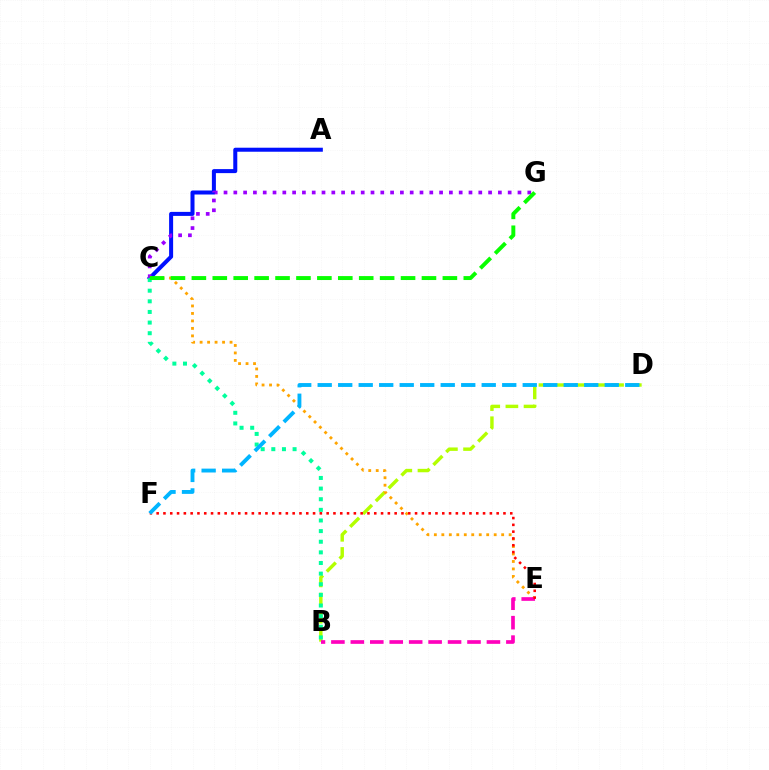{('A', 'C'): [{'color': '#0010ff', 'line_style': 'solid', 'thickness': 2.89}], ('B', 'D'): [{'color': '#b3ff00', 'line_style': 'dashed', 'thickness': 2.47}], ('C', 'E'): [{'color': '#ffa500', 'line_style': 'dotted', 'thickness': 2.03}], ('B', 'C'): [{'color': '#00ff9d', 'line_style': 'dotted', 'thickness': 2.89}], ('C', 'G'): [{'color': '#9b00ff', 'line_style': 'dotted', 'thickness': 2.66}, {'color': '#08ff00', 'line_style': 'dashed', 'thickness': 2.84}], ('B', 'E'): [{'color': '#ff00bd', 'line_style': 'dashed', 'thickness': 2.64}], ('E', 'F'): [{'color': '#ff0000', 'line_style': 'dotted', 'thickness': 1.85}], ('D', 'F'): [{'color': '#00b5ff', 'line_style': 'dashed', 'thickness': 2.79}]}